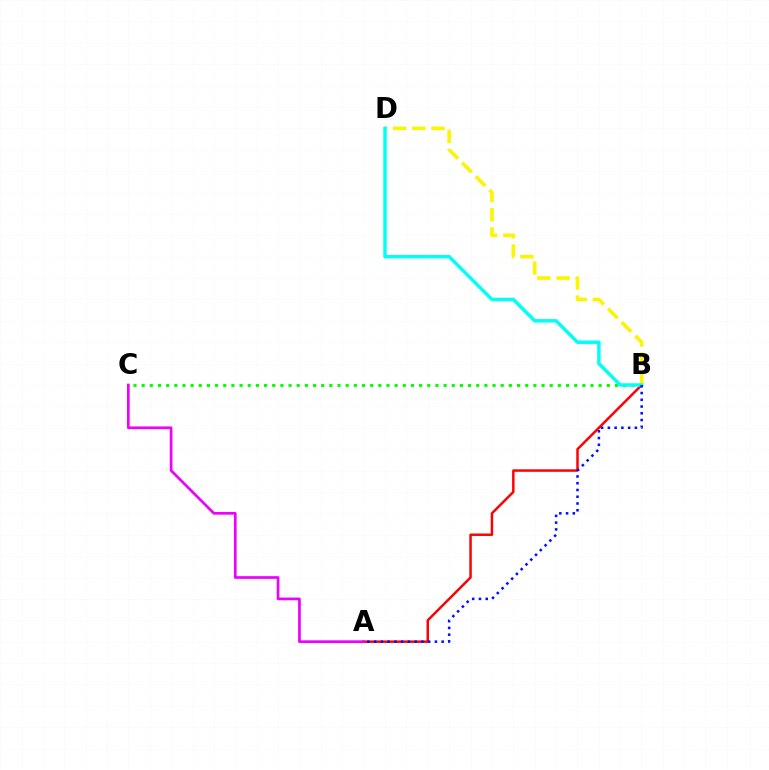{('B', 'C'): [{'color': '#08ff00', 'line_style': 'dotted', 'thickness': 2.22}], ('A', 'B'): [{'color': '#ff0000', 'line_style': 'solid', 'thickness': 1.78}, {'color': '#0010ff', 'line_style': 'dotted', 'thickness': 1.84}], ('B', 'D'): [{'color': '#fcf500', 'line_style': 'dashed', 'thickness': 2.61}, {'color': '#00fff6', 'line_style': 'solid', 'thickness': 2.48}], ('A', 'C'): [{'color': '#ee00ff', 'line_style': 'solid', 'thickness': 1.94}]}